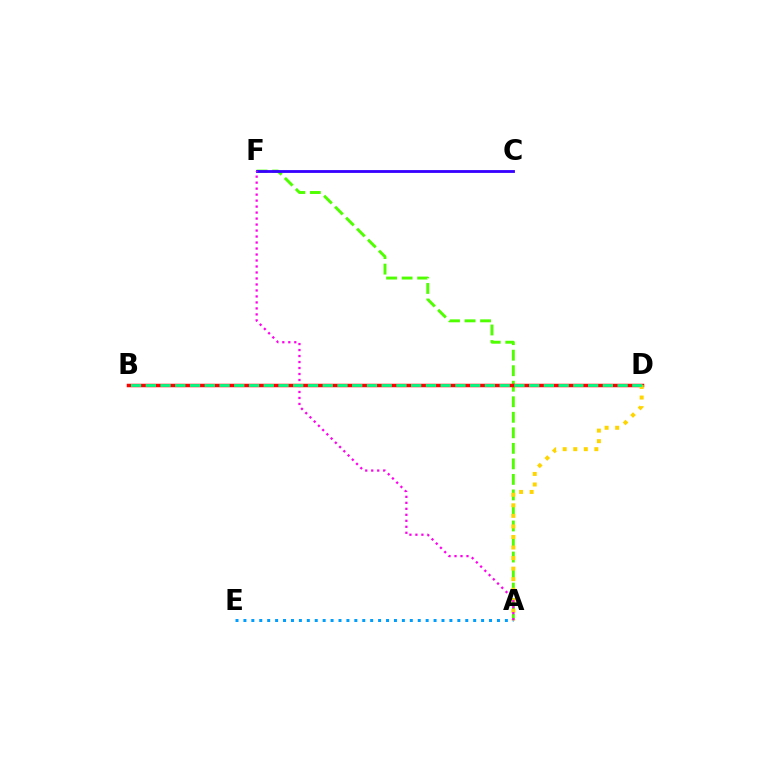{('A', 'F'): [{'color': '#4fff00', 'line_style': 'dashed', 'thickness': 2.11}, {'color': '#ff00ed', 'line_style': 'dotted', 'thickness': 1.63}], ('C', 'F'): [{'color': '#3700ff', 'line_style': 'solid', 'thickness': 2.03}], ('B', 'D'): [{'color': '#ff0000', 'line_style': 'solid', 'thickness': 2.52}, {'color': '#00ff86', 'line_style': 'dashed', 'thickness': 2.0}], ('A', 'E'): [{'color': '#009eff', 'line_style': 'dotted', 'thickness': 2.15}], ('A', 'D'): [{'color': '#ffd500', 'line_style': 'dotted', 'thickness': 2.87}]}